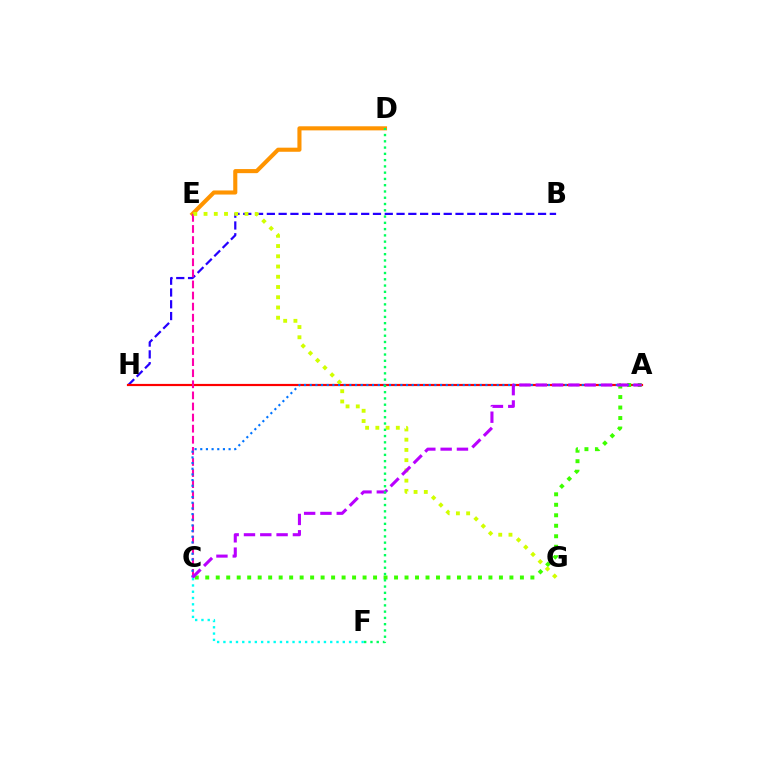{('D', 'E'): [{'color': '#ff9400', 'line_style': 'solid', 'thickness': 2.95}], ('B', 'H'): [{'color': '#2500ff', 'line_style': 'dashed', 'thickness': 1.6}], ('A', 'H'): [{'color': '#ff0000', 'line_style': 'solid', 'thickness': 1.58}], ('A', 'C'): [{'color': '#3dff00', 'line_style': 'dotted', 'thickness': 2.85}, {'color': '#0074ff', 'line_style': 'dotted', 'thickness': 1.54}, {'color': '#b900ff', 'line_style': 'dashed', 'thickness': 2.22}], ('C', 'E'): [{'color': '#ff00ac', 'line_style': 'dashed', 'thickness': 1.51}], ('E', 'G'): [{'color': '#d1ff00', 'line_style': 'dotted', 'thickness': 2.78}], ('D', 'F'): [{'color': '#00ff5c', 'line_style': 'dotted', 'thickness': 1.7}], ('C', 'F'): [{'color': '#00fff6', 'line_style': 'dotted', 'thickness': 1.71}]}